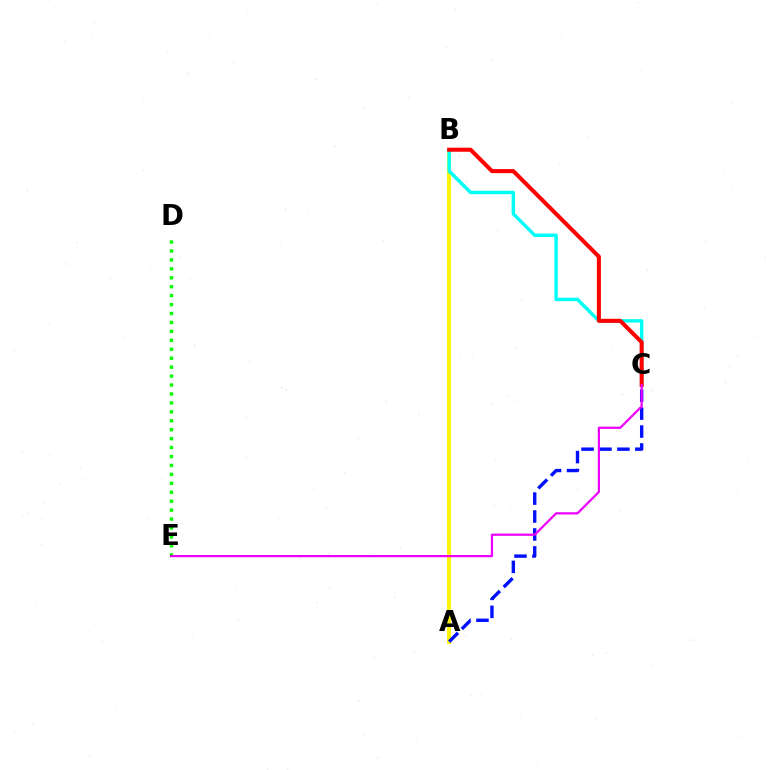{('D', 'E'): [{'color': '#08ff00', 'line_style': 'dotted', 'thickness': 2.43}], ('A', 'B'): [{'color': '#fcf500', 'line_style': 'solid', 'thickness': 2.84}], ('B', 'C'): [{'color': '#00fff6', 'line_style': 'solid', 'thickness': 2.47}, {'color': '#ff0000', 'line_style': 'solid', 'thickness': 2.91}], ('A', 'C'): [{'color': '#0010ff', 'line_style': 'dashed', 'thickness': 2.44}], ('C', 'E'): [{'color': '#ee00ff', 'line_style': 'solid', 'thickness': 1.6}]}